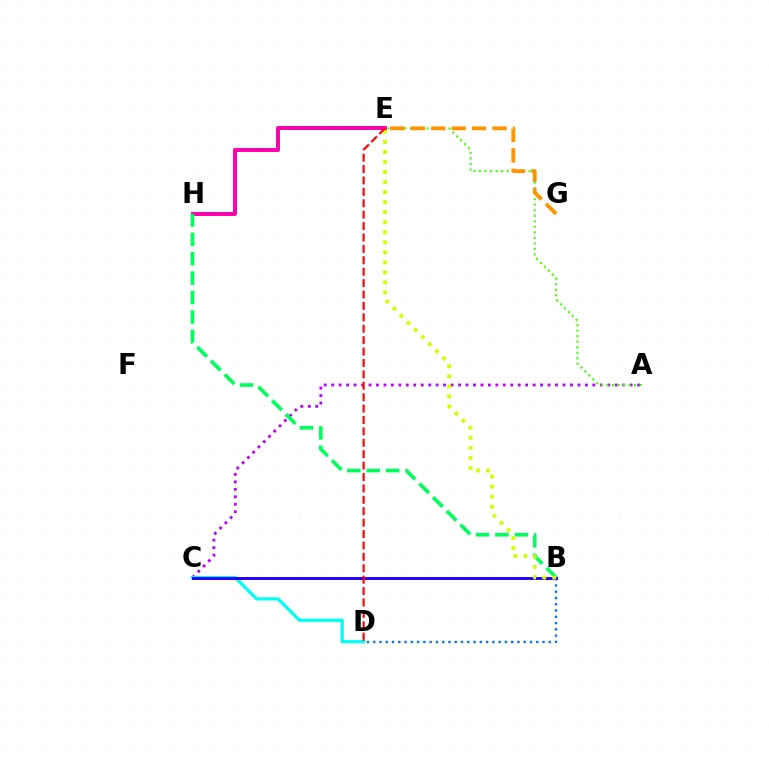{('E', 'H'): [{'color': '#ff00ac', 'line_style': 'solid', 'thickness': 2.86}], ('B', 'D'): [{'color': '#0074ff', 'line_style': 'dotted', 'thickness': 1.7}], ('A', 'C'): [{'color': '#b900ff', 'line_style': 'dotted', 'thickness': 2.03}], ('C', 'D'): [{'color': '#00fff6', 'line_style': 'solid', 'thickness': 2.3}], ('B', 'H'): [{'color': '#00ff5c', 'line_style': 'dashed', 'thickness': 2.64}], ('B', 'C'): [{'color': '#2500ff', 'line_style': 'solid', 'thickness': 2.12}], ('B', 'E'): [{'color': '#d1ff00', 'line_style': 'dotted', 'thickness': 2.73}], ('A', 'E'): [{'color': '#3dff00', 'line_style': 'dotted', 'thickness': 1.5}], ('E', 'G'): [{'color': '#ff9400', 'line_style': 'dashed', 'thickness': 2.77}], ('D', 'E'): [{'color': '#ff0000', 'line_style': 'dashed', 'thickness': 1.55}]}